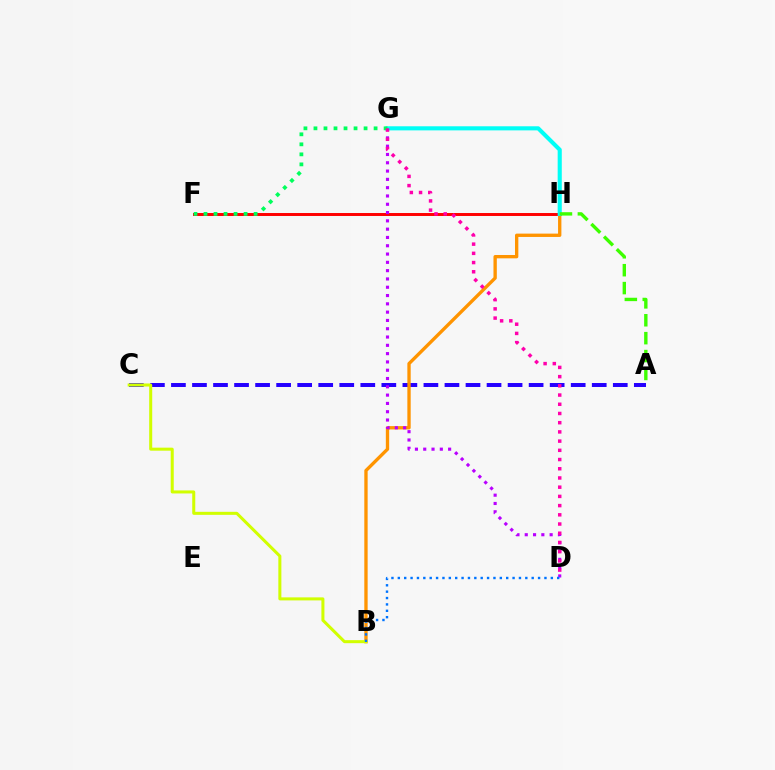{('A', 'C'): [{'color': '#2500ff', 'line_style': 'dashed', 'thickness': 2.86}], ('F', 'H'): [{'color': '#ff0000', 'line_style': 'solid', 'thickness': 2.13}], ('B', 'H'): [{'color': '#ff9400', 'line_style': 'solid', 'thickness': 2.4}], ('D', 'G'): [{'color': '#b900ff', 'line_style': 'dotted', 'thickness': 2.25}, {'color': '#ff00ac', 'line_style': 'dotted', 'thickness': 2.5}], ('G', 'H'): [{'color': '#00fff6', 'line_style': 'solid', 'thickness': 2.95}], ('F', 'G'): [{'color': '#00ff5c', 'line_style': 'dotted', 'thickness': 2.72}], ('B', 'C'): [{'color': '#d1ff00', 'line_style': 'solid', 'thickness': 2.18}], ('A', 'H'): [{'color': '#3dff00', 'line_style': 'dashed', 'thickness': 2.43}], ('B', 'D'): [{'color': '#0074ff', 'line_style': 'dotted', 'thickness': 1.73}]}